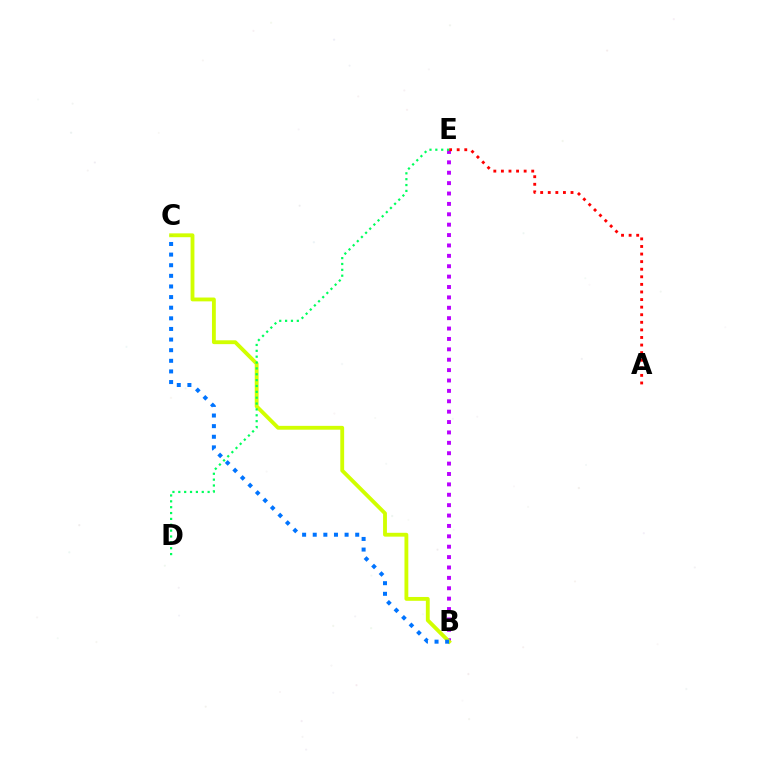{('B', 'E'): [{'color': '#b900ff', 'line_style': 'dotted', 'thickness': 2.82}], ('A', 'E'): [{'color': '#ff0000', 'line_style': 'dotted', 'thickness': 2.06}], ('B', 'C'): [{'color': '#d1ff00', 'line_style': 'solid', 'thickness': 2.77}, {'color': '#0074ff', 'line_style': 'dotted', 'thickness': 2.89}], ('D', 'E'): [{'color': '#00ff5c', 'line_style': 'dotted', 'thickness': 1.59}]}